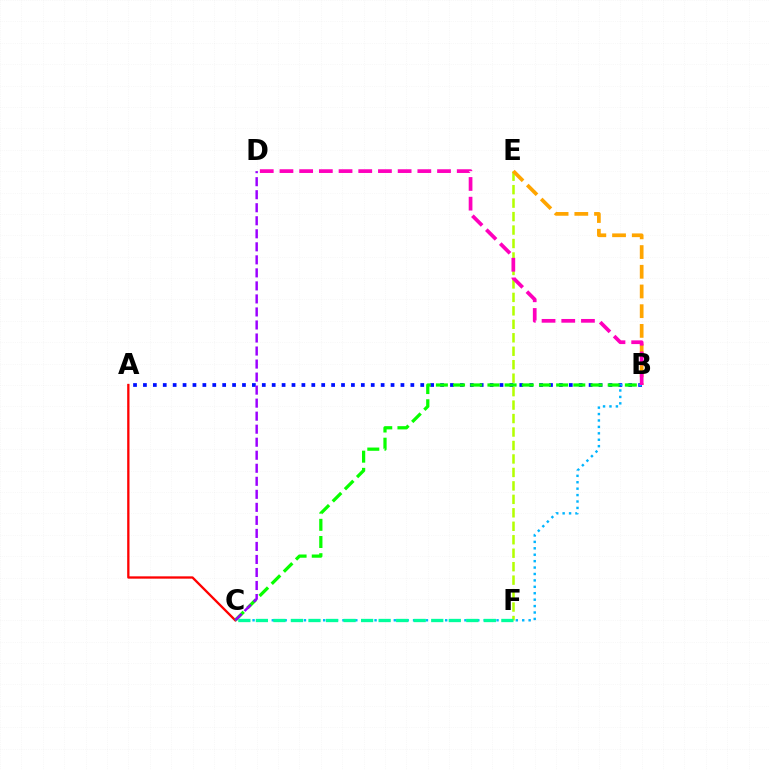{('A', 'C'): [{'color': '#ff0000', 'line_style': 'solid', 'thickness': 1.66}], ('E', 'F'): [{'color': '#b3ff00', 'line_style': 'dashed', 'thickness': 1.83}], ('A', 'B'): [{'color': '#0010ff', 'line_style': 'dotted', 'thickness': 2.69}], ('B', 'C'): [{'color': '#00b5ff', 'line_style': 'dotted', 'thickness': 1.74}, {'color': '#08ff00', 'line_style': 'dashed', 'thickness': 2.33}], ('B', 'E'): [{'color': '#ffa500', 'line_style': 'dashed', 'thickness': 2.68}], ('C', 'F'): [{'color': '#00ff9d', 'line_style': 'dashed', 'thickness': 2.38}], ('C', 'D'): [{'color': '#9b00ff', 'line_style': 'dashed', 'thickness': 1.77}], ('B', 'D'): [{'color': '#ff00bd', 'line_style': 'dashed', 'thickness': 2.68}]}